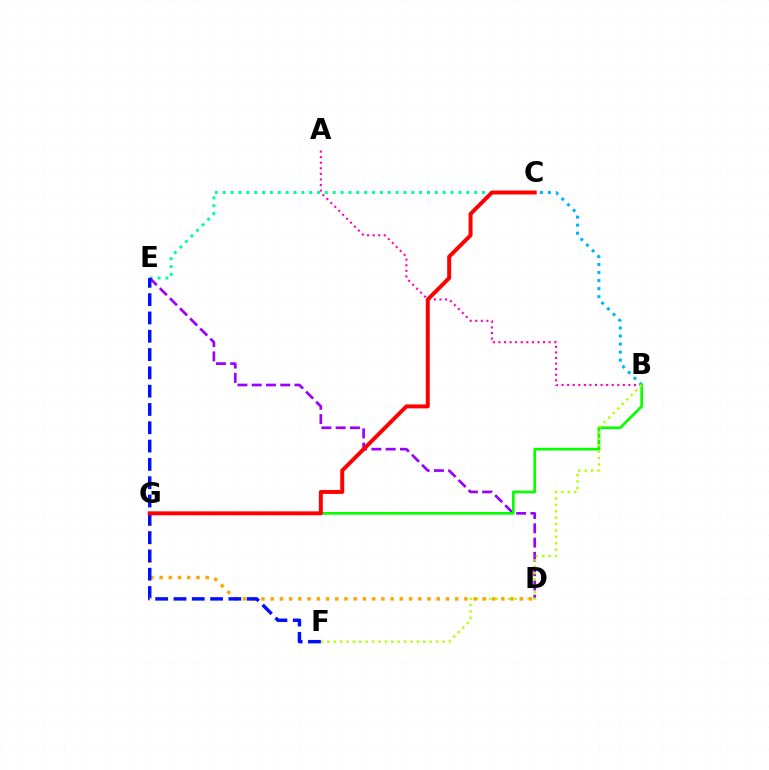{('A', 'B'): [{'color': '#ff00bd', 'line_style': 'dotted', 'thickness': 1.51}], ('B', 'C'): [{'color': '#00b5ff', 'line_style': 'dotted', 'thickness': 2.18}], ('C', 'E'): [{'color': '#00ff9d', 'line_style': 'dotted', 'thickness': 2.13}], ('D', 'E'): [{'color': '#9b00ff', 'line_style': 'dashed', 'thickness': 1.94}], ('B', 'G'): [{'color': '#08ff00', 'line_style': 'solid', 'thickness': 1.95}], ('B', 'F'): [{'color': '#b3ff00', 'line_style': 'dotted', 'thickness': 1.74}], ('D', 'G'): [{'color': '#ffa500', 'line_style': 'dotted', 'thickness': 2.51}], ('E', 'F'): [{'color': '#0010ff', 'line_style': 'dashed', 'thickness': 2.49}], ('C', 'G'): [{'color': '#ff0000', 'line_style': 'solid', 'thickness': 2.85}]}